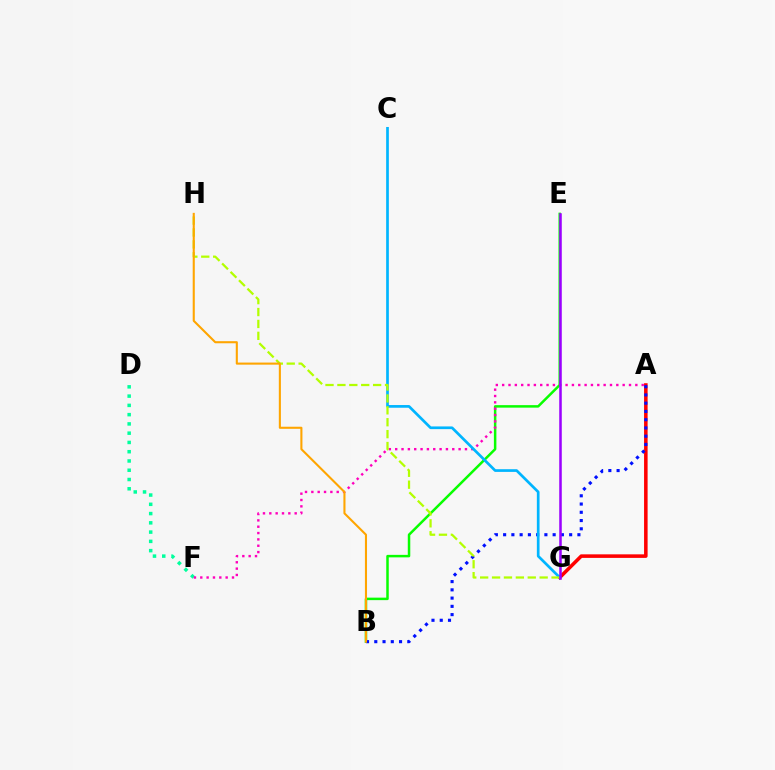{('B', 'E'): [{'color': '#08ff00', 'line_style': 'solid', 'thickness': 1.8}], ('A', 'G'): [{'color': '#ff0000', 'line_style': 'solid', 'thickness': 2.55}], ('A', 'B'): [{'color': '#0010ff', 'line_style': 'dotted', 'thickness': 2.24}], ('D', 'F'): [{'color': '#00ff9d', 'line_style': 'dotted', 'thickness': 2.52}], ('A', 'F'): [{'color': '#ff00bd', 'line_style': 'dotted', 'thickness': 1.72}], ('C', 'G'): [{'color': '#00b5ff', 'line_style': 'solid', 'thickness': 1.94}], ('G', 'H'): [{'color': '#b3ff00', 'line_style': 'dashed', 'thickness': 1.62}], ('B', 'H'): [{'color': '#ffa500', 'line_style': 'solid', 'thickness': 1.51}], ('E', 'G'): [{'color': '#9b00ff', 'line_style': 'solid', 'thickness': 1.82}]}